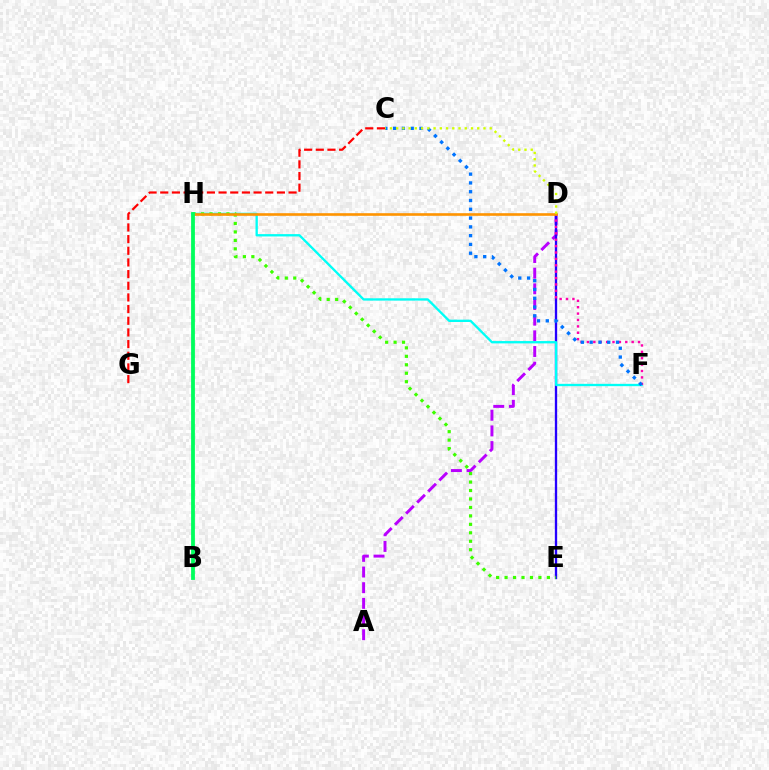{('A', 'D'): [{'color': '#b900ff', 'line_style': 'dashed', 'thickness': 2.13}], ('D', 'E'): [{'color': '#2500ff', 'line_style': 'solid', 'thickness': 1.68}], ('F', 'H'): [{'color': '#00fff6', 'line_style': 'solid', 'thickness': 1.67}], ('D', 'F'): [{'color': '#ff00ac', 'line_style': 'dotted', 'thickness': 1.74}], ('E', 'H'): [{'color': '#3dff00', 'line_style': 'dotted', 'thickness': 2.3}], ('C', 'F'): [{'color': '#0074ff', 'line_style': 'dotted', 'thickness': 2.39}], ('D', 'H'): [{'color': '#ff9400', 'line_style': 'solid', 'thickness': 1.89}], ('C', 'G'): [{'color': '#ff0000', 'line_style': 'dashed', 'thickness': 1.58}], ('B', 'H'): [{'color': '#00ff5c', 'line_style': 'solid', 'thickness': 2.74}], ('C', 'D'): [{'color': '#d1ff00', 'line_style': 'dotted', 'thickness': 1.69}]}